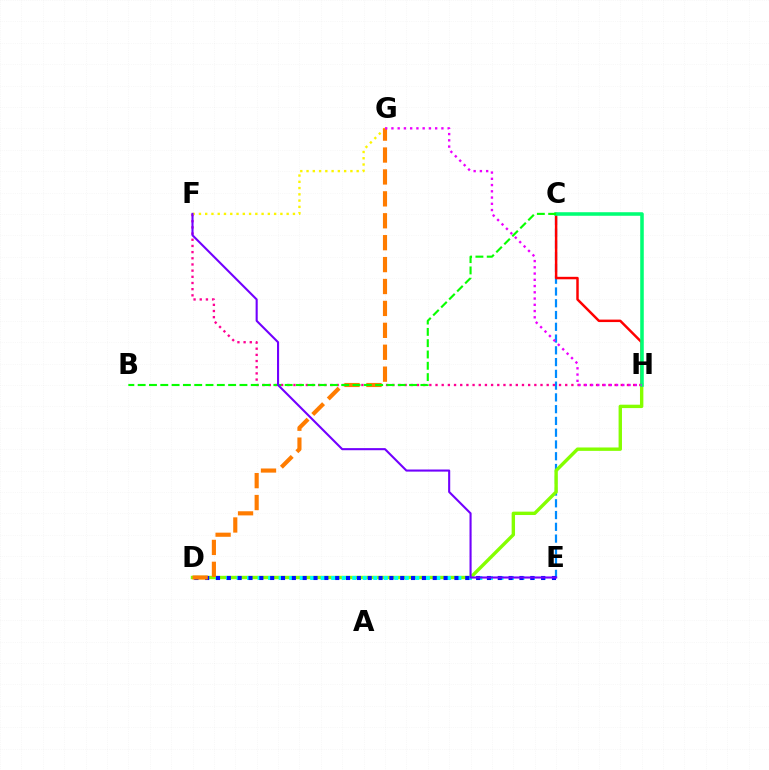{('C', 'E'): [{'color': '#008cff', 'line_style': 'dashed', 'thickness': 1.6}], ('D', 'H'): [{'color': '#84ff00', 'line_style': 'solid', 'thickness': 2.44}], ('F', 'H'): [{'color': '#ff0094', 'line_style': 'dotted', 'thickness': 1.68}], ('D', 'E'): [{'color': '#00fff6', 'line_style': 'dotted', 'thickness': 2.86}, {'color': '#0010ff', 'line_style': 'dotted', 'thickness': 2.94}], ('F', 'G'): [{'color': '#fcf500', 'line_style': 'dotted', 'thickness': 1.7}], ('D', 'G'): [{'color': '#ff7c00', 'line_style': 'dashed', 'thickness': 2.98}], ('C', 'H'): [{'color': '#ff0000', 'line_style': 'solid', 'thickness': 1.78}, {'color': '#00ff74', 'line_style': 'solid', 'thickness': 2.56}], ('B', 'C'): [{'color': '#08ff00', 'line_style': 'dashed', 'thickness': 1.54}], ('G', 'H'): [{'color': '#ee00ff', 'line_style': 'dotted', 'thickness': 1.7}], ('E', 'F'): [{'color': '#7200ff', 'line_style': 'solid', 'thickness': 1.51}]}